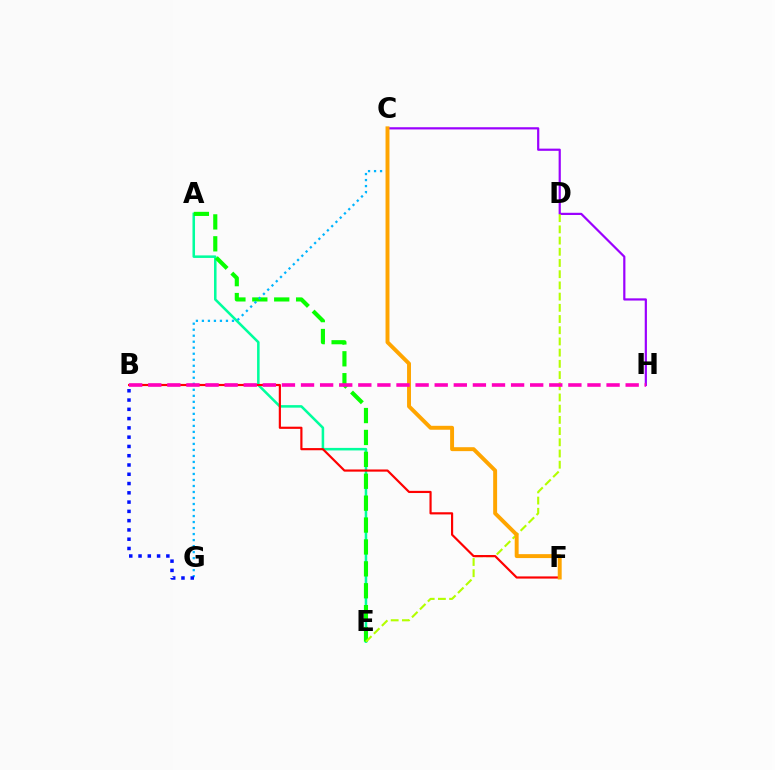{('A', 'E'): [{'color': '#00ff9d', 'line_style': 'solid', 'thickness': 1.83}, {'color': '#08ff00', 'line_style': 'dashed', 'thickness': 2.98}], ('C', 'H'): [{'color': '#9b00ff', 'line_style': 'solid', 'thickness': 1.59}], ('D', 'E'): [{'color': '#b3ff00', 'line_style': 'dashed', 'thickness': 1.52}], ('C', 'G'): [{'color': '#00b5ff', 'line_style': 'dotted', 'thickness': 1.63}], ('B', 'G'): [{'color': '#0010ff', 'line_style': 'dotted', 'thickness': 2.52}], ('B', 'F'): [{'color': '#ff0000', 'line_style': 'solid', 'thickness': 1.57}], ('C', 'F'): [{'color': '#ffa500', 'line_style': 'solid', 'thickness': 2.83}], ('B', 'H'): [{'color': '#ff00bd', 'line_style': 'dashed', 'thickness': 2.59}]}